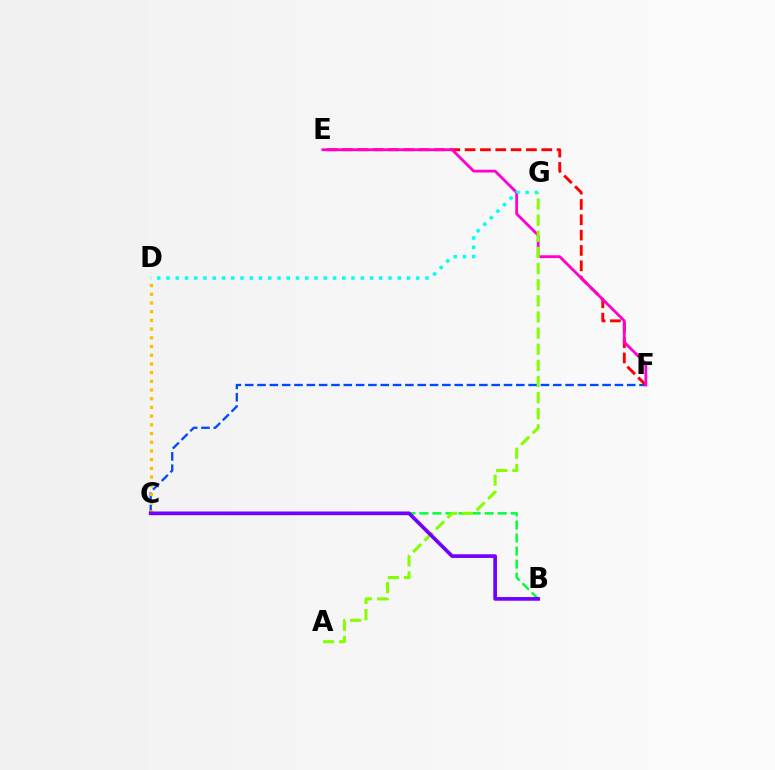{('C', 'F'): [{'color': '#004bff', 'line_style': 'dashed', 'thickness': 1.67}], ('E', 'F'): [{'color': '#ff0000', 'line_style': 'dashed', 'thickness': 2.08}, {'color': '#ff00cf', 'line_style': 'solid', 'thickness': 2.02}], ('C', 'D'): [{'color': '#ffbd00', 'line_style': 'dotted', 'thickness': 2.36}], ('B', 'C'): [{'color': '#00ff39', 'line_style': 'dashed', 'thickness': 1.77}, {'color': '#7200ff', 'line_style': 'solid', 'thickness': 2.65}], ('D', 'G'): [{'color': '#00fff6', 'line_style': 'dotted', 'thickness': 2.51}], ('A', 'G'): [{'color': '#84ff00', 'line_style': 'dashed', 'thickness': 2.19}]}